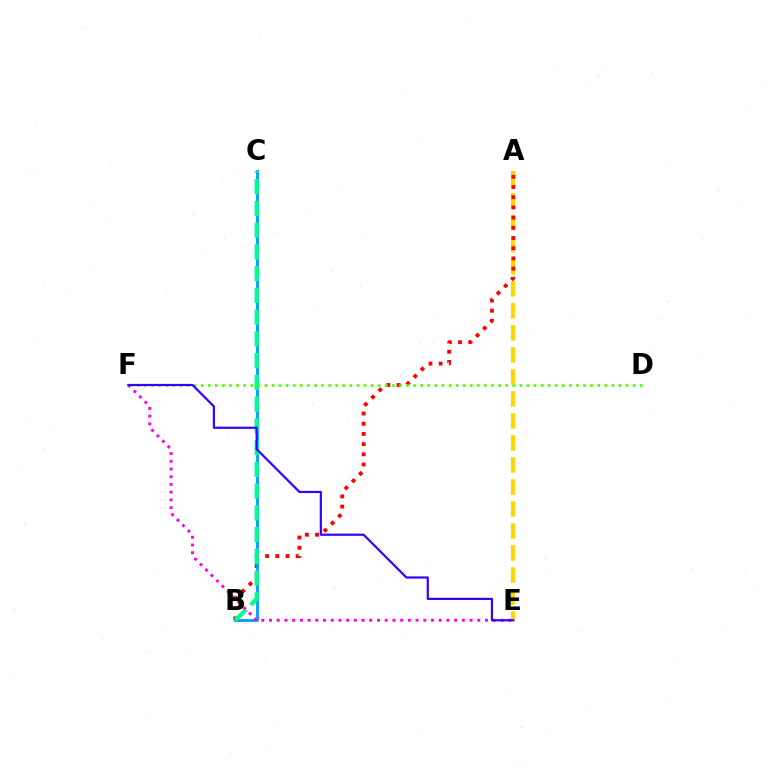{('A', 'E'): [{'color': '#ffd500', 'line_style': 'dashed', 'thickness': 2.99}], ('A', 'B'): [{'color': '#ff0000', 'line_style': 'dotted', 'thickness': 2.77}], ('B', 'C'): [{'color': '#009eff', 'line_style': 'solid', 'thickness': 2.02}, {'color': '#00ff86', 'line_style': 'dashed', 'thickness': 2.95}], ('E', 'F'): [{'color': '#ff00ed', 'line_style': 'dotted', 'thickness': 2.1}, {'color': '#3700ff', 'line_style': 'solid', 'thickness': 1.59}], ('D', 'F'): [{'color': '#4fff00', 'line_style': 'dotted', 'thickness': 1.92}]}